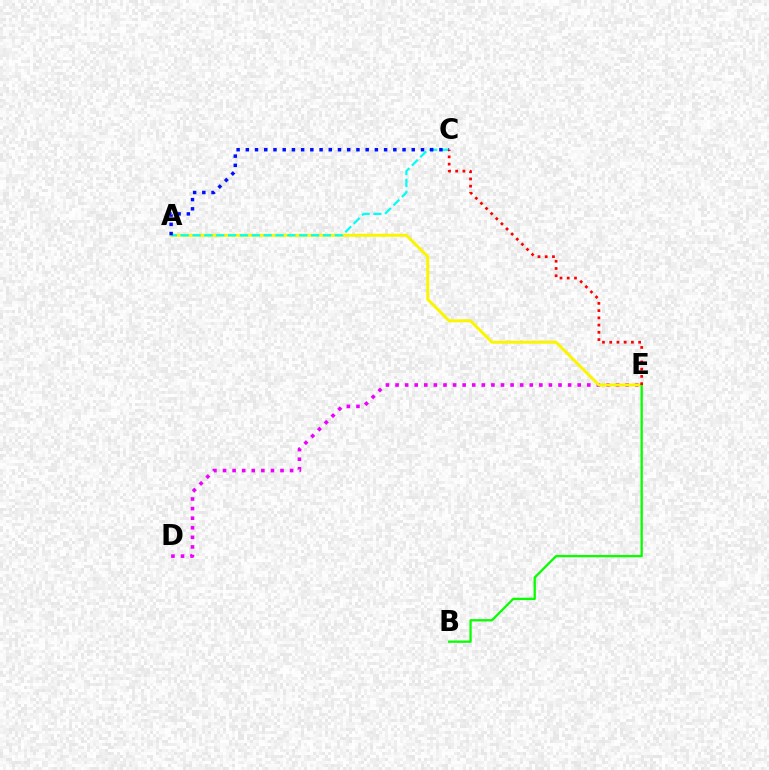{('D', 'E'): [{'color': '#ee00ff', 'line_style': 'dotted', 'thickness': 2.6}], ('A', 'E'): [{'color': '#fcf500', 'line_style': 'solid', 'thickness': 2.14}], ('A', 'C'): [{'color': '#00fff6', 'line_style': 'dashed', 'thickness': 1.61}, {'color': '#0010ff', 'line_style': 'dotted', 'thickness': 2.5}], ('B', 'E'): [{'color': '#08ff00', 'line_style': 'solid', 'thickness': 1.66}], ('C', 'E'): [{'color': '#ff0000', 'line_style': 'dotted', 'thickness': 1.97}]}